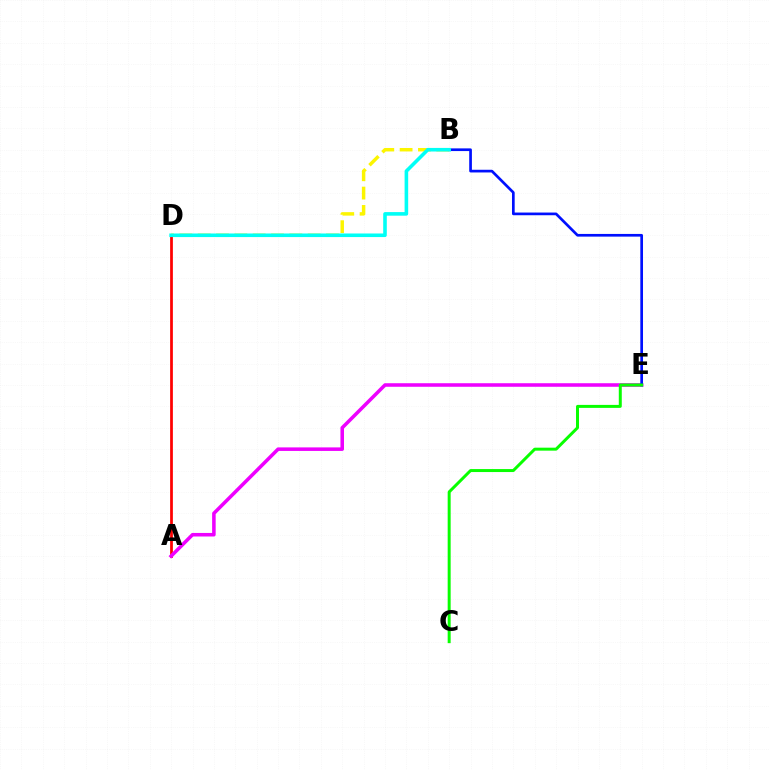{('A', 'D'): [{'color': '#ff0000', 'line_style': 'solid', 'thickness': 1.98}], ('A', 'E'): [{'color': '#ee00ff', 'line_style': 'solid', 'thickness': 2.55}], ('B', 'D'): [{'color': '#fcf500', 'line_style': 'dashed', 'thickness': 2.49}, {'color': '#00fff6', 'line_style': 'solid', 'thickness': 2.58}], ('B', 'E'): [{'color': '#0010ff', 'line_style': 'solid', 'thickness': 1.94}], ('C', 'E'): [{'color': '#08ff00', 'line_style': 'solid', 'thickness': 2.15}]}